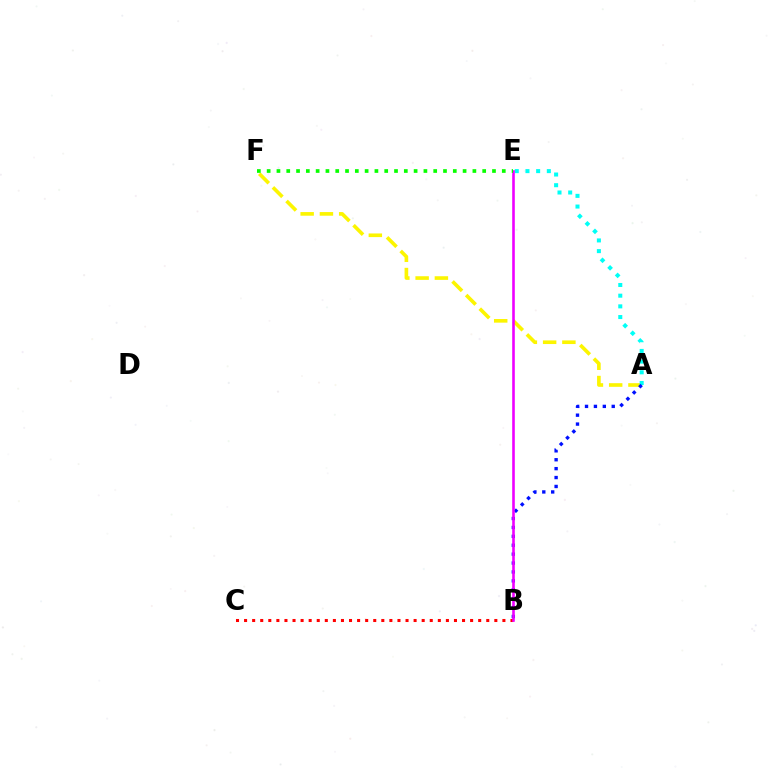{('A', 'F'): [{'color': '#fcf500', 'line_style': 'dashed', 'thickness': 2.62}], ('A', 'E'): [{'color': '#00fff6', 'line_style': 'dotted', 'thickness': 2.9}], ('B', 'C'): [{'color': '#ff0000', 'line_style': 'dotted', 'thickness': 2.19}], ('A', 'B'): [{'color': '#0010ff', 'line_style': 'dotted', 'thickness': 2.42}], ('B', 'E'): [{'color': '#ee00ff', 'line_style': 'solid', 'thickness': 1.88}], ('E', 'F'): [{'color': '#08ff00', 'line_style': 'dotted', 'thickness': 2.66}]}